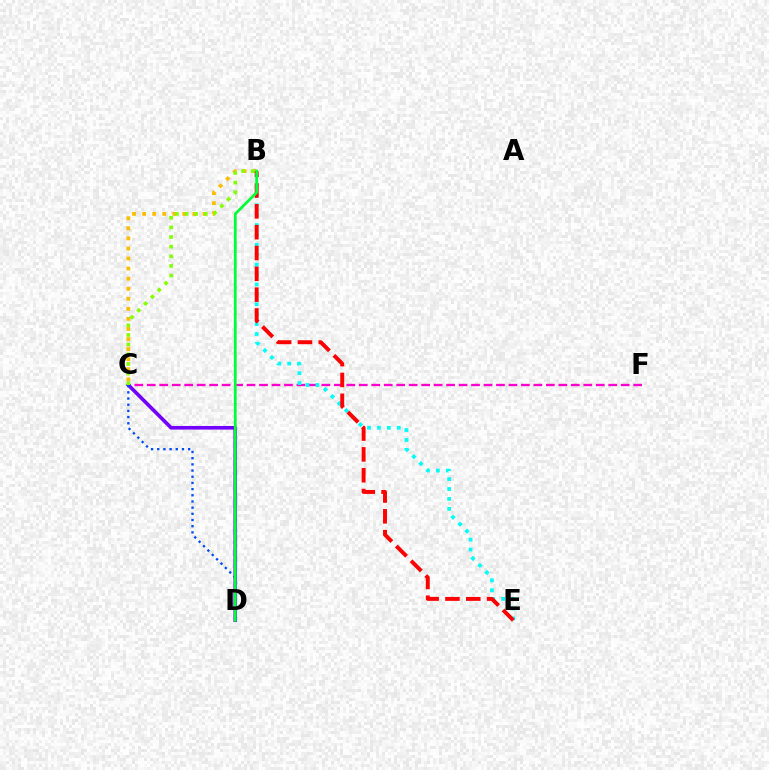{('C', 'F'): [{'color': '#ff00cf', 'line_style': 'dashed', 'thickness': 1.69}], ('B', 'E'): [{'color': '#00fff6', 'line_style': 'dotted', 'thickness': 2.69}, {'color': '#ff0000', 'line_style': 'dashed', 'thickness': 2.83}], ('B', 'C'): [{'color': '#ffbd00', 'line_style': 'dotted', 'thickness': 2.73}, {'color': '#84ff00', 'line_style': 'dotted', 'thickness': 2.62}], ('C', 'D'): [{'color': '#7200ff', 'line_style': 'solid', 'thickness': 2.61}, {'color': '#004bff', 'line_style': 'dotted', 'thickness': 1.68}], ('B', 'D'): [{'color': '#00ff39', 'line_style': 'solid', 'thickness': 2.0}]}